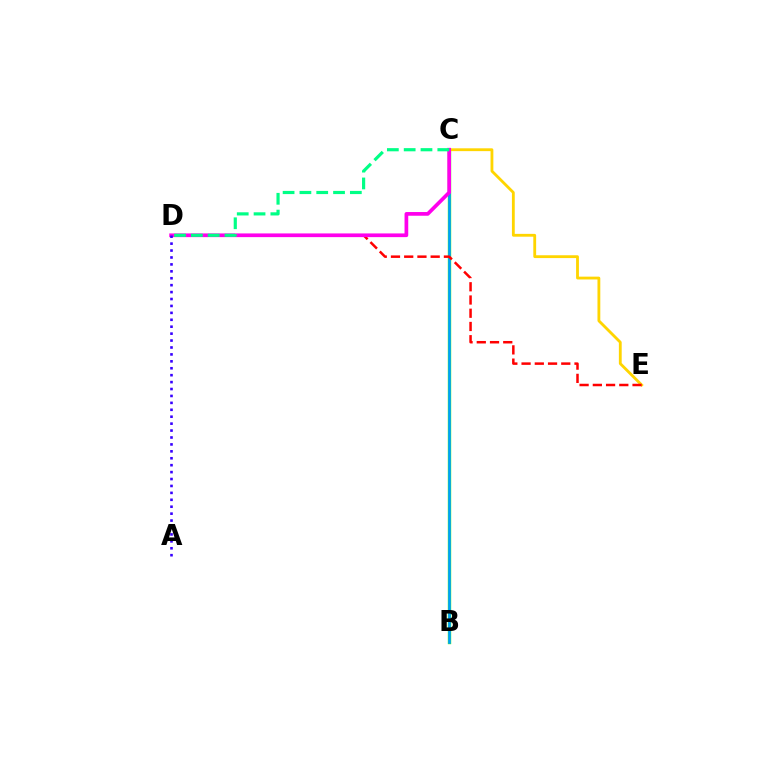{('B', 'C'): [{'color': '#4fff00', 'line_style': 'solid', 'thickness': 2.43}, {'color': '#009eff', 'line_style': 'solid', 'thickness': 1.9}], ('C', 'E'): [{'color': '#ffd500', 'line_style': 'solid', 'thickness': 2.03}], ('D', 'E'): [{'color': '#ff0000', 'line_style': 'dashed', 'thickness': 1.8}], ('C', 'D'): [{'color': '#ff00ed', 'line_style': 'solid', 'thickness': 2.67}, {'color': '#00ff86', 'line_style': 'dashed', 'thickness': 2.28}], ('A', 'D'): [{'color': '#3700ff', 'line_style': 'dotted', 'thickness': 1.88}]}